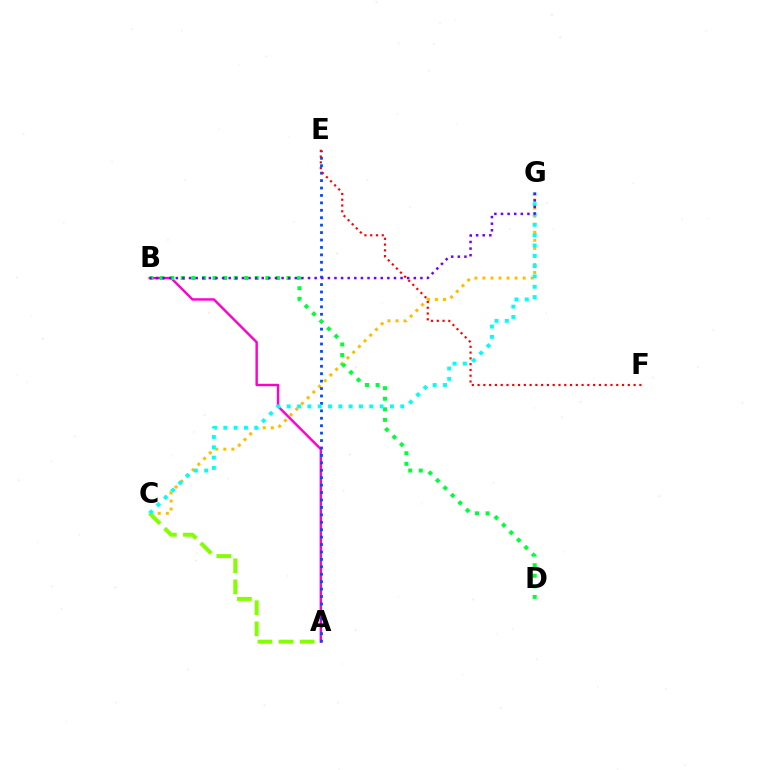{('A', 'B'): [{'color': '#ff00cf', 'line_style': 'solid', 'thickness': 1.75}], ('C', 'G'): [{'color': '#ffbd00', 'line_style': 'dotted', 'thickness': 2.19}, {'color': '#00fff6', 'line_style': 'dotted', 'thickness': 2.8}], ('A', 'C'): [{'color': '#84ff00', 'line_style': 'dashed', 'thickness': 2.87}], ('A', 'E'): [{'color': '#004bff', 'line_style': 'dotted', 'thickness': 2.02}], ('B', 'D'): [{'color': '#00ff39', 'line_style': 'dotted', 'thickness': 2.87}], ('E', 'F'): [{'color': '#ff0000', 'line_style': 'dotted', 'thickness': 1.57}], ('B', 'G'): [{'color': '#7200ff', 'line_style': 'dotted', 'thickness': 1.8}]}